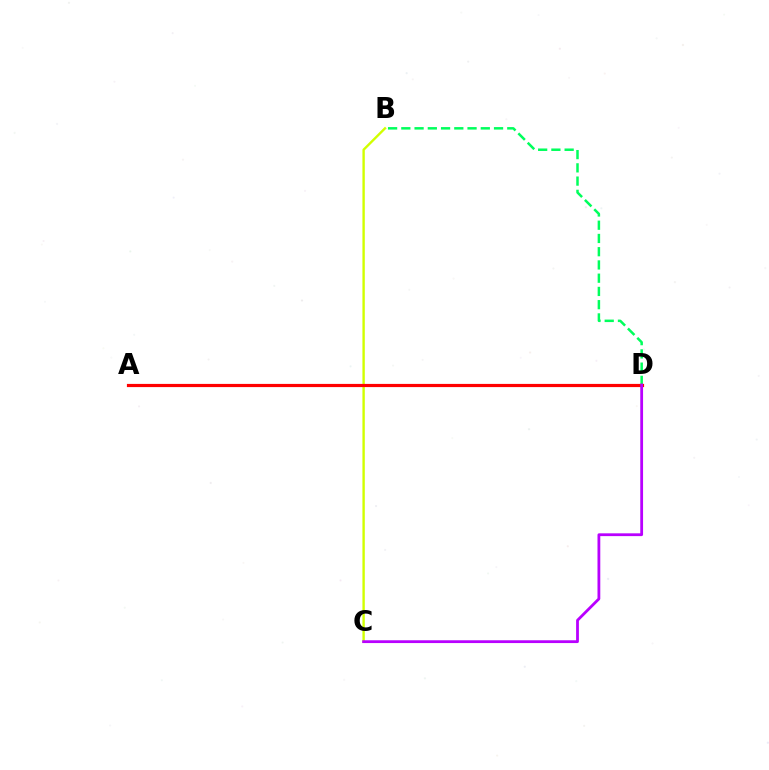{('B', 'D'): [{'color': '#00ff5c', 'line_style': 'dashed', 'thickness': 1.8}], ('A', 'D'): [{'color': '#0074ff', 'line_style': 'dashed', 'thickness': 1.85}, {'color': '#ff0000', 'line_style': 'solid', 'thickness': 2.29}], ('B', 'C'): [{'color': '#d1ff00', 'line_style': 'solid', 'thickness': 1.72}], ('C', 'D'): [{'color': '#b900ff', 'line_style': 'solid', 'thickness': 2.01}]}